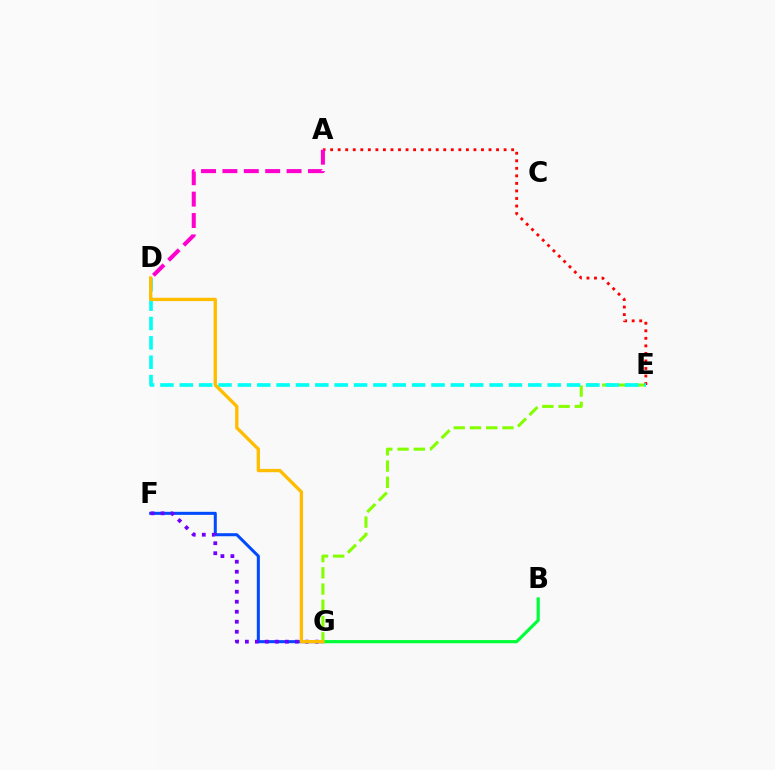{('E', 'G'): [{'color': '#84ff00', 'line_style': 'dashed', 'thickness': 2.21}], ('F', 'G'): [{'color': '#004bff', 'line_style': 'solid', 'thickness': 2.19}, {'color': '#7200ff', 'line_style': 'dotted', 'thickness': 2.72}], ('A', 'E'): [{'color': '#ff0000', 'line_style': 'dotted', 'thickness': 2.05}], ('D', 'E'): [{'color': '#00fff6', 'line_style': 'dashed', 'thickness': 2.63}], ('A', 'D'): [{'color': '#ff00cf', 'line_style': 'dashed', 'thickness': 2.91}], ('B', 'G'): [{'color': '#00ff39', 'line_style': 'solid', 'thickness': 2.29}], ('D', 'G'): [{'color': '#ffbd00', 'line_style': 'solid', 'thickness': 2.39}]}